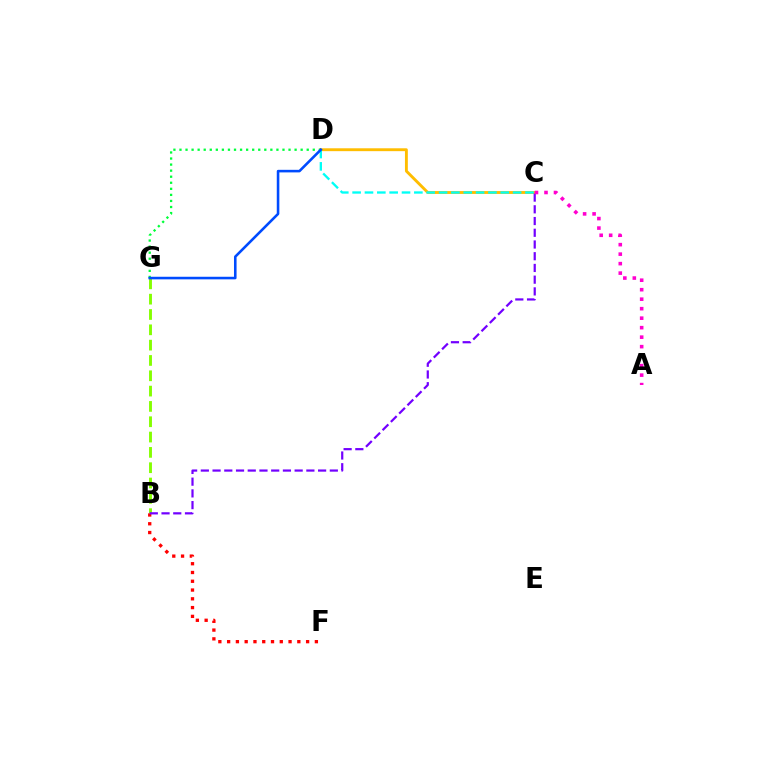{('C', 'D'): [{'color': '#ffbd00', 'line_style': 'solid', 'thickness': 2.07}, {'color': '#00fff6', 'line_style': 'dashed', 'thickness': 1.68}], ('D', 'G'): [{'color': '#00ff39', 'line_style': 'dotted', 'thickness': 1.65}, {'color': '#004bff', 'line_style': 'solid', 'thickness': 1.86}], ('B', 'G'): [{'color': '#84ff00', 'line_style': 'dashed', 'thickness': 2.08}], ('B', 'F'): [{'color': '#ff0000', 'line_style': 'dotted', 'thickness': 2.38}], ('B', 'C'): [{'color': '#7200ff', 'line_style': 'dashed', 'thickness': 1.59}], ('A', 'C'): [{'color': '#ff00cf', 'line_style': 'dotted', 'thickness': 2.58}]}